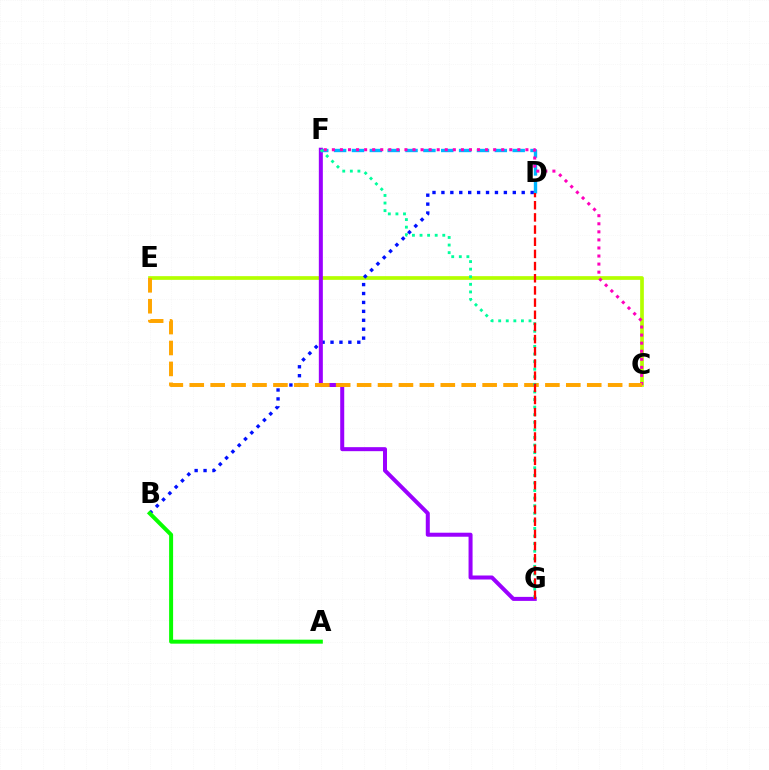{('D', 'F'): [{'color': '#00b5ff', 'line_style': 'dashed', 'thickness': 2.43}], ('C', 'E'): [{'color': '#b3ff00', 'line_style': 'solid', 'thickness': 2.67}, {'color': '#ffa500', 'line_style': 'dashed', 'thickness': 2.84}], ('B', 'D'): [{'color': '#0010ff', 'line_style': 'dotted', 'thickness': 2.42}], ('F', 'G'): [{'color': '#9b00ff', 'line_style': 'solid', 'thickness': 2.89}, {'color': '#00ff9d', 'line_style': 'dotted', 'thickness': 2.06}], ('A', 'B'): [{'color': '#08ff00', 'line_style': 'solid', 'thickness': 2.87}], ('C', 'F'): [{'color': '#ff00bd', 'line_style': 'dotted', 'thickness': 2.19}], ('D', 'G'): [{'color': '#ff0000', 'line_style': 'dashed', 'thickness': 1.65}]}